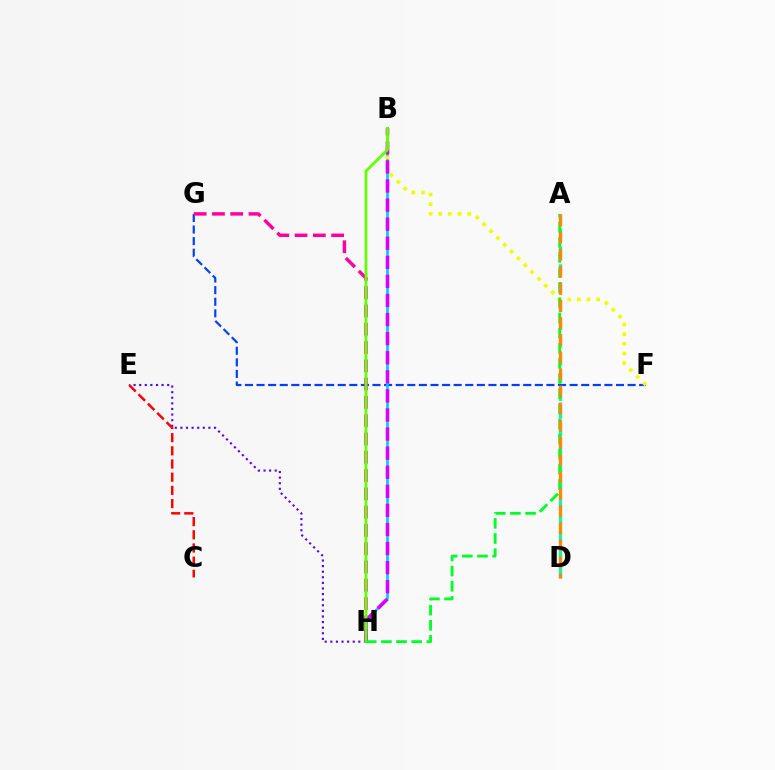{('F', 'G'): [{'color': '#003fff', 'line_style': 'dashed', 'thickness': 1.58}], ('E', 'H'): [{'color': '#4f00ff', 'line_style': 'dotted', 'thickness': 1.52}], ('G', 'H'): [{'color': '#ff00a0', 'line_style': 'dashed', 'thickness': 2.48}], ('B', 'H'): [{'color': '#00c7ff', 'line_style': 'solid', 'thickness': 1.91}, {'color': '#d600ff', 'line_style': 'dashed', 'thickness': 2.59}, {'color': '#66ff00', 'line_style': 'solid', 'thickness': 2.03}], ('B', 'F'): [{'color': '#eeff00', 'line_style': 'dotted', 'thickness': 2.63}], ('A', 'D'): [{'color': '#00ffaf', 'line_style': 'dashed', 'thickness': 2.41}, {'color': '#ff8800', 'line_style': 'dashed', 'thickness': 2.32}], ('C', 'E'): [{'color': '#ff0000', 'line_style': 'dashed', 'thickness': 1.79}], ('A', 'H'): [{'color': '#00ff27', 'line_style': 'dashed', 'thickness': 2.06}]}